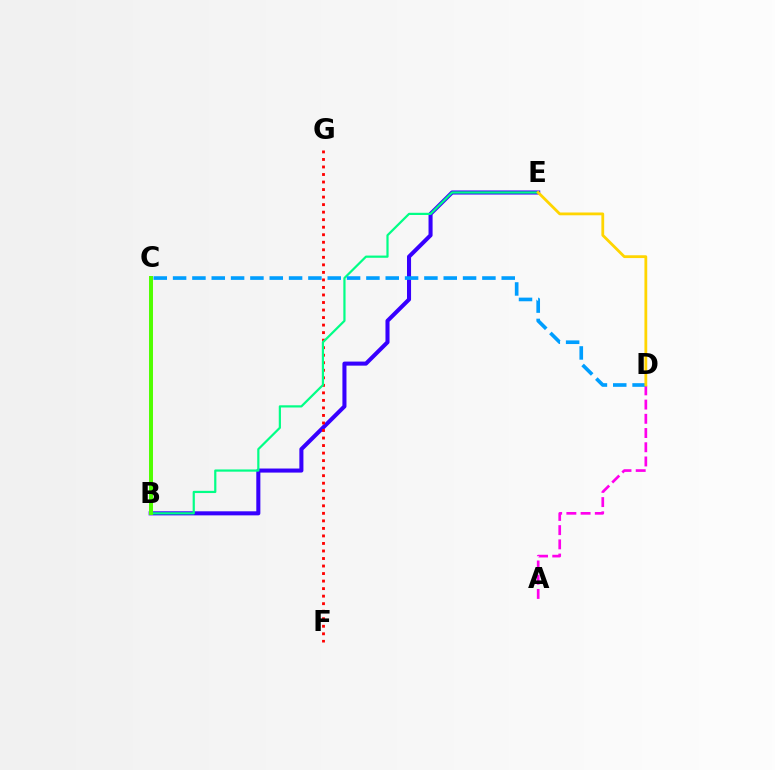{('B', 'E'): [{'color': '#3700ff', 'line_style': 'solid', 'thickness': 2.92}, {'color': '#00ff86', 'line_style': 'solid', 'thickness': 1.59}], ('F', 'G'): [{'color': '#ff0000', 'line_style': 'dotted', 'thickness': 2.05}], ('A', 'D'): [{'color': '#ff00ed', 'line_style': 'dashed', 'thickness': 1.93}], ('C', 'D'): [{'color': '#009eff', 'line_style': 'dashed', 'thickness': 2.63}], ('D', 'E'): [{'color': '#ffd500', 'line_style': 'solid', 'thickness': 2.01}], ('B', 'C'): [{'color': '#4fff00', 'line_style': 'solid', 'thickness': 2.86}]}